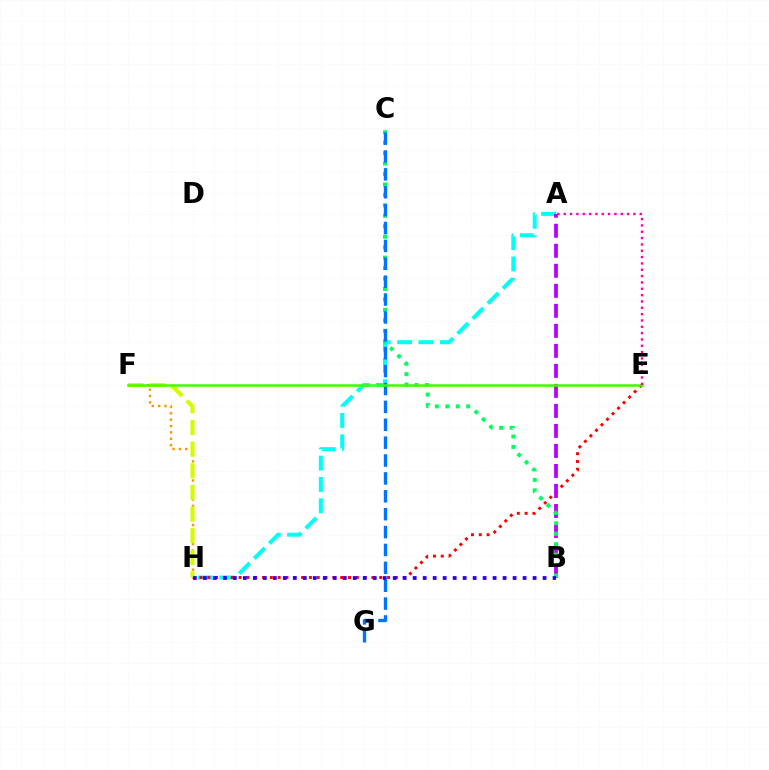{('A', 'H'): [{'color': '#00fff6', 'line_style': 'dashed', 'thickness': 2.9}], ('E', 'H'): [{'color': '#ff0000', 'line_style': 'dotted', 'thickness': 2.12}], ('A', 'B'): [{'color': '#b900ff', 'line_style': 'dashed', 'thickness': 2.72}], ('F', 'H'): [{'color': '#ff9400', 'line_style': 'dotted', 'thickness': 1.73}, {'color': '#d1ff00', 'line_style': 'dashed', 'thickness': 2.94}], ('B', 'C'): [{'color': '#00ff5c', 'line_style': 'dotted', 'thickness': 2.84}], ('C', 'G'): [{'color': '#0074ff', 'line_style': 'dashed', 'thickness': 2.43}], ('B', 'H'): [{'color': '#2500ff', 'line_style': 'dotted', 'thickness': 2.71}], ('E', 'F'): [{'color': '#3dff00', 'line_style': 'solid', 'thickness': 1.81}], ('A', 'E'): [{'color': '#ff00ac', 'line_style': 'dotted', 'thickness': 1.72}]}